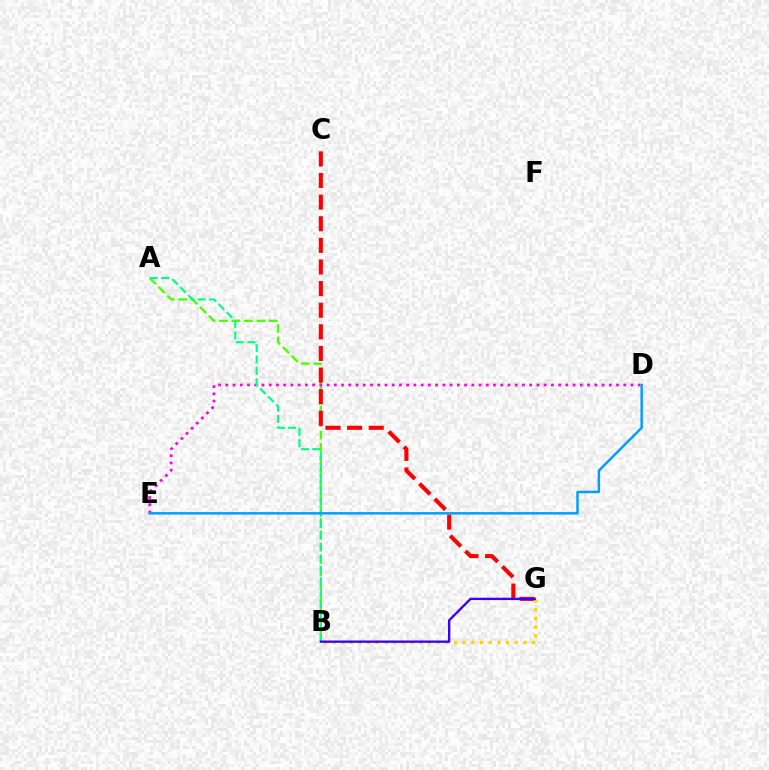{('A', 'B'): [{'color': '#4fff00', 'line_style': 'dashed', 'thickness': 1.69}, {'color': '#00ff86', 'line_style': 'dashed', 'thickness': 1.55}], ('C', 'G'): [{'color': '#ff0000', 'line_style': 'dashed', 'thickness': 2.94}], ('D', 'E'): [{'color': '#ff00ed', 'line_style': 'dotted', 'thickness': 1.97}, {'color': '#009eff', 'line_style': 'solid', 'thickness': 1.78}], ('B', 'G'): [{'color': '#ffd500', 'line_style': 'dotted', 'thickness': 2.36}, {'color': '#3700ff', 'line_style': 'solid', 'thickness': 1.67}]}